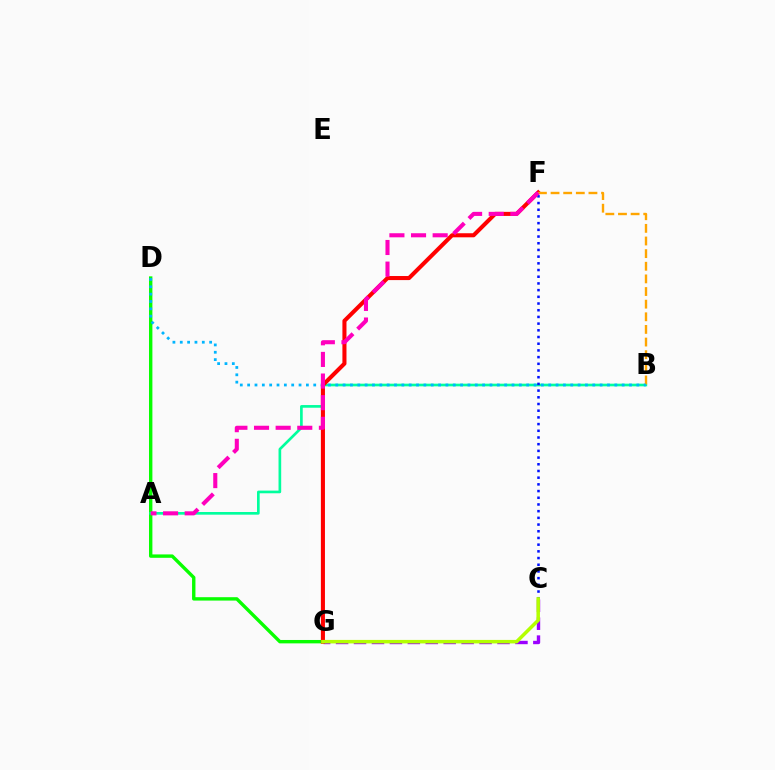{('D', 'G'): [{'color': '#08ff00', 'line_style': 'solid', 'thickness': 2.44}], ('A', 'B'): [{'color': '#00ff9d', 'line_style': 'solid', 'thickness': 1.92}], ('C', 'G'): [{'color': '#9b00ff', 'line_style': 'dashed', 'thickness': 2.44}, {'color': '#b3ff00', 'line_style': 'solid', 'thickness': 2.52}], ('F', 'G'): [{'color': '#ff0000', 'line_style': 'solid', 'thickness': 2.93}], ('C', 'F'): [{'color': '#0010ff', 'line_style': 'dotted', 'thickness': 1.82}], ('B', 'F'): [{'color': '#ffa500', 'line_style': 'dashed', 'thickness': 1.72}], ('B', 'D'): [{'color': '#00b5ff', 'line_style': 'dotted', 'thickness': 2.0}], ('A', 'F'): [{'color': '#ff00bd', 'line_style': 'dashed', 'thickness': 2.94}]}